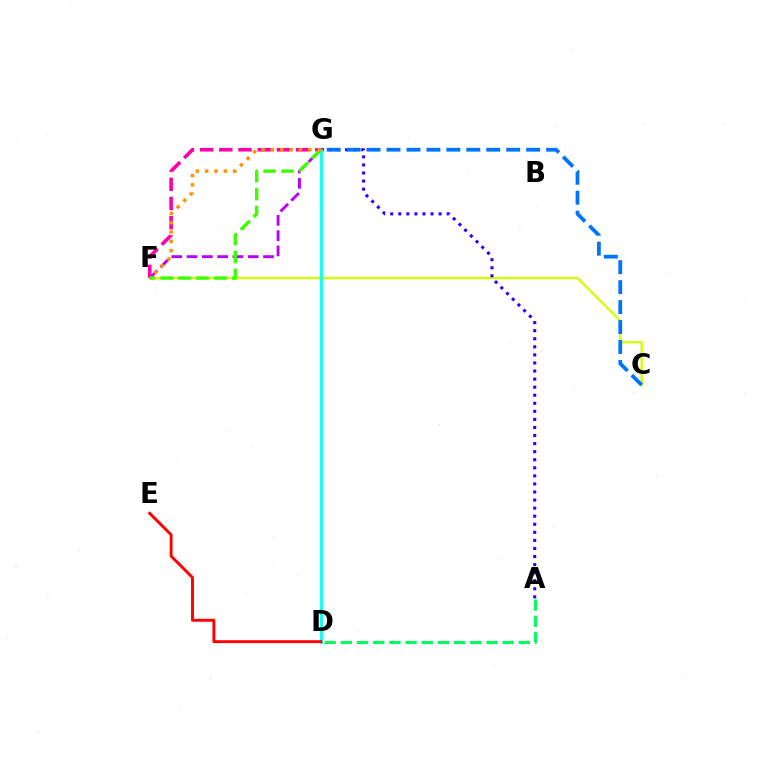{('F', 'G'): [{'color': '#b900ff', 'line_style': 'dashed', 'thickness': 2.08}, {'color': '#ff00ac', 'line_style': 'dashed', 'thickness': 2.61}, {'color': '#3dff00', 'line_style': 'dashed', 'thickness': 2.44}, {'color': '#ff9400', 'line_style': 'dotted', 'thickness': 2.53}], ('A', 'D'): [{'color': '#00ff5c', 'line_style': 'dashed', 'thickness': 2.2}], ('C', 'F'): [{'color': '#d1ff00', 'line_style': 'solid', 'thickness': 1.68}], ('A', 'G'): [{'color': '#2500ff', 'line_style': 'dotted', 'thickness': 2.19}], ('D', 'G'): [{'color': '#00fff6', 'line_style': 'solid', 'thickness': 2.0}], ('C', 'G'): [{'color': '#0074ff', 'line_style': 'dashed', 'thickness': 2.71}], ('D', 'E'): [{'color': '#ff0000', 'line_style': 'solid', 'thickness': 2.1}]}